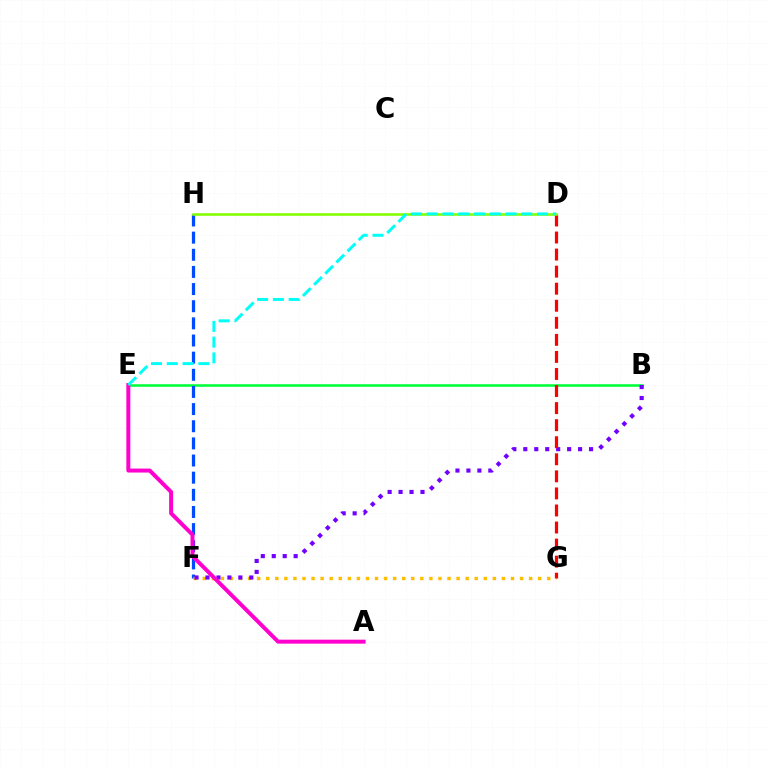{('B', 'E'): [{'color': '#00ff39', 'line_style': 'solid', 'thickness': 1.85}], ('F', 'H'): [{'color': '#004bff', 'line_style': 'dashed', 'thickness': 2.33}], ('F', 'G'): [{'color': '#ffbd00', 'line_style': 'dotted', 'thickness': 2.46}], ('B', 'F'): [{'color': '#7200ff', 'line_style': 'dotted', 'thickness': 2.98}], ('D', 'G'): [{'color': '#ff0000', 'line_style': 'dashed', 'thickness': 2.32}], ('A', 'E'): [{'color': '#ff00cf', 'line_style': 'solid', 'thickness': 2.86}], ('D', 'H'): [{'color': '#84ff00', 'line_style': 'solid', 'thickness': 1.87}], ('D', 'E'): [{'color': '#00fff6', 'line_style': 'dashed', 'thickness': 2.14}]}